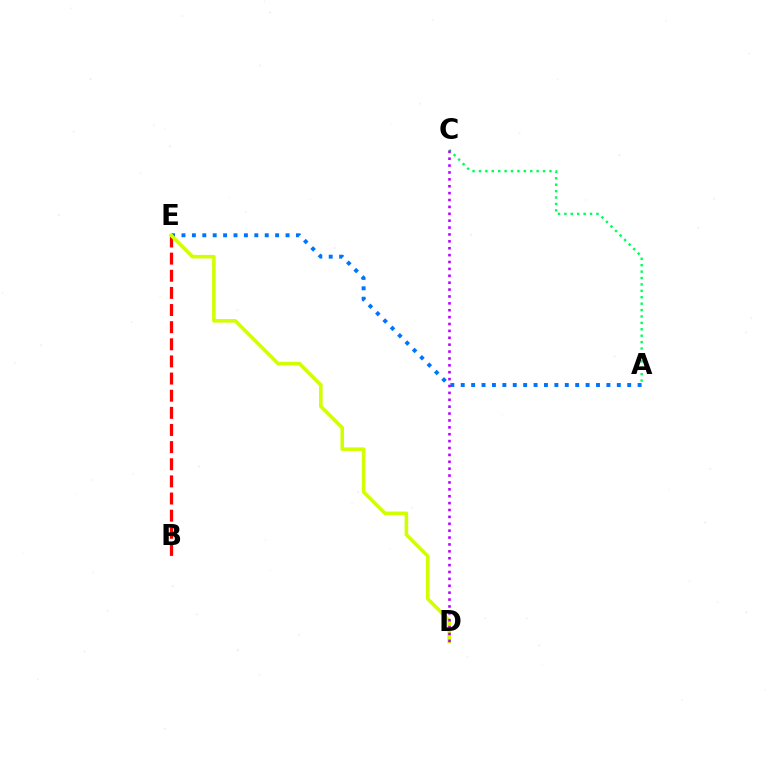{('B', 'E'): [{'color': '#ff0000', 'line_style': 'dashed', 'thickness': 2.33}], ('A', 'E'): [{'color': '#0074ff', 'line_style': 'dotted', 'thickness': 2.83}], ('D', 'E'): [{'color': '#d1ff00', 'line_style': 'solid', 'thickness': 2.58}], ('A', 'C'): [{'color': '#00ff5c', 'line_style': 'dotted', 'thickness': 1.74}], ('C', 'D'): [{'color': '#b900ff', 'line_style': 'dotted', 'thickness': 1.87}]}